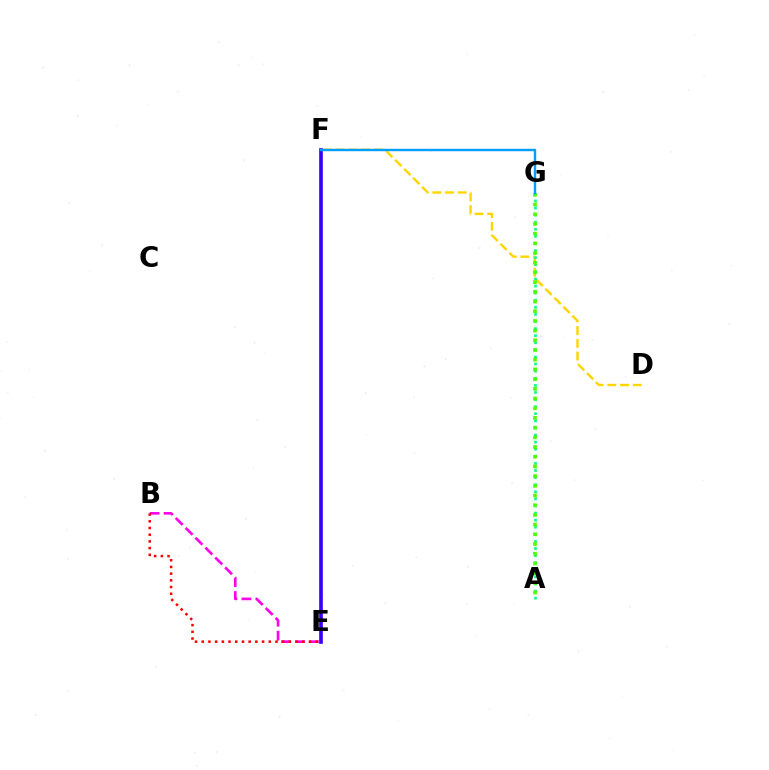{('D', 'F'): [{'color': '#ffd500', 'line_style': 'dashed', 'thickness': 1.72}], ('A', 'G'): [{'color': '#00ff86', 'line_style': 'dotted', 'thickness': 1.93}, {'color': '#4fff00', 'line_style': 'dotted', 'thickness': 2.64}], ('B', 'E'): [{'color': '#ff00ed', 'line_style': 'dashed', 'thickness': 1.9}, {'color': '#ff0000', 'line_style': 'dotted', 'thickness': 1.82}], ('E', 'F'): [{'color': '#3700ff', 'line_style': 'solid', 'thickness': 2.64}], ('F', 'G'): [{'color': '#009eff', 'line_style': 'solid', 'thickness': 1.74}]}